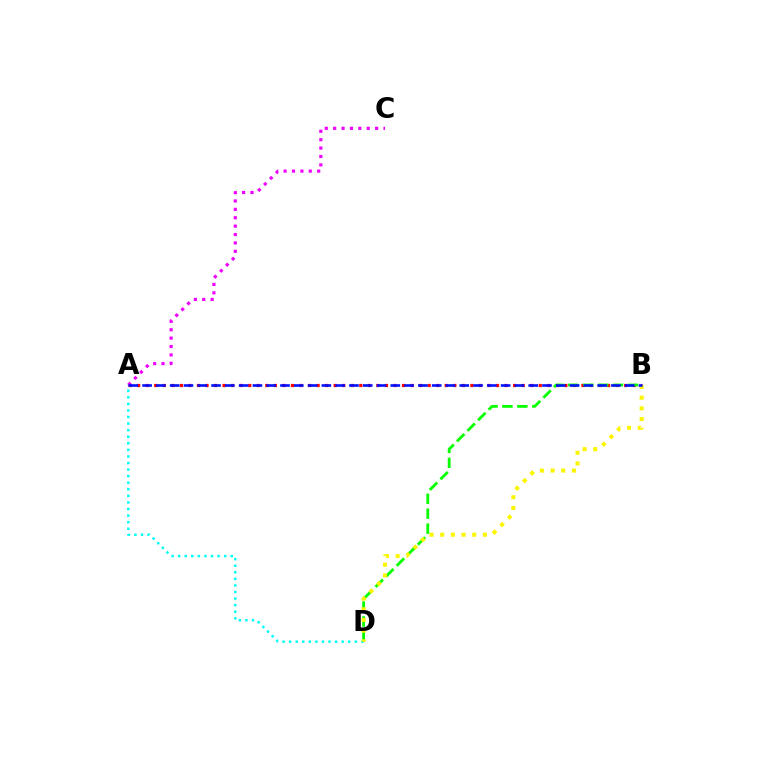{('A', 'D'): [{'color': '#00fff6', 'line_style': 'dotted', 'thickness': 1.79}], ('A', 'B'): [{'color': '#ff0000', 'line_style': 'dotted', 'thickness': 2.32}, {'color': '#0010ff', 'line_style': 'dashed', 'thickness': 1.87}], ('B', 'D'): [{'color': '#08ff00', 'line_style': 'dashed', 'thickness': 2.03}, {'color': '#fcf500', 'line_style': 'dotted', 'thickness': 2.9}], ('A', 'C'): [{'color': '#ee00ff', 'line_style': 'dotted', 'thickness': 2.28}]}